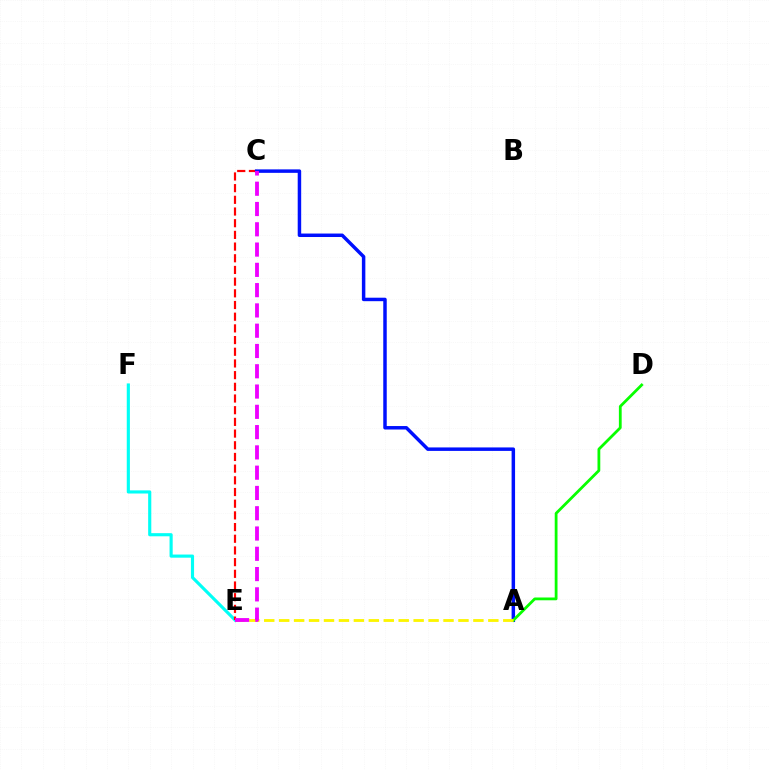{('E', 'F'): [{'color': '#00fff6', 'line_style': 'solid', 'thickness': 2.26}], ('C', 'E'): [{'color': '#ff0000', 'line_style': 'dashed', 'thickness': 1.59}, {'color': '#ee00ff', 'line_style': 'dashed', 'thickness': 2.76}], ('A', 'C'): [{'color': '#0010ff', 'line_style': 'solid', 'thickness': 2.5}], ('A', 'D'): [{'color': '#08ff00', 'line_style': 'solid', 'thickness': 2.01}], ('A', 'E'): [{'color': '#fcf500', 'line_style': 'dashed', 'thickness': 2.03}]}